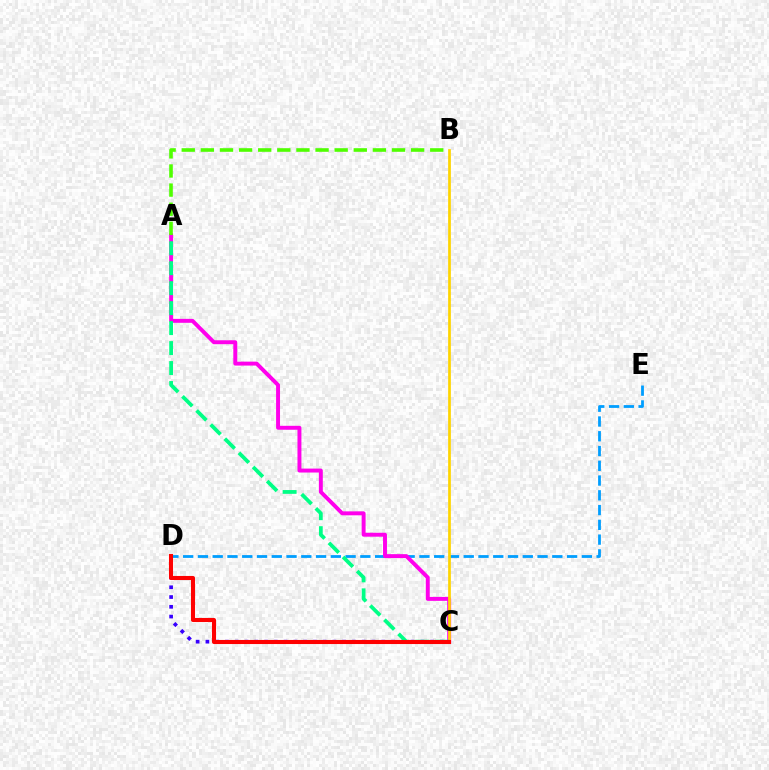{('D', 'E'): [{'color': '#009eff', 'line_style': 'dashed', 'thickness': 2.01}], ('A', 'C'): [{'color': '#ff00ed', 'line_style': 'solid', 'thickness': 2.83}, {'color': '#00ff86', 'line_style': 'dashed', 'thickness': 2.71}], ('C', 'D'): [{'color': '#3700ff', 'line_style': 'dotted', 'thickness': 2.65}, {'color': '#ff0000', 'line_style': 'solid', 'thickness': 2.94}], ('B', 'C'): [{'color': '#ffd500', 'line_style': 'solid', 'thickness': 1.96}], ('A', 'B'): [{'color': '#4fff00', 'line_style': 'dashed', 'thickness': 2.6}]}